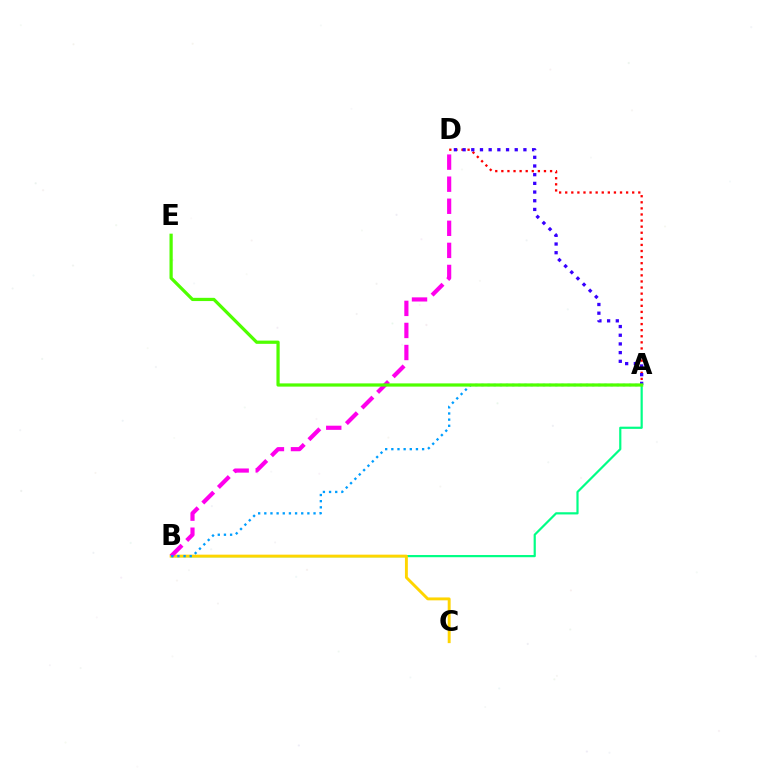{('A', 'D'): [{'color': '#ff0000', 'line_style': 'dotted', 'thickness': 1.65}, {'color': '#3700ff', 'line_style': 'dotted', 'thickness': 2.36}], ('A', 'B'): [{'color': '#00ff86', 'line_style': 'solid', 'thickness': 1.58}, {'color': '#009eff', 'line_style': 'dotted', 'thickness': 1.67}], ('B', 'C'): [{'color': '#ffd500', 'line_style': 'solid', 'thickness': 2.09}], ('B', 'D'): [{'color': '#ff00ed', 'line_style': 'dashed', 'thickness': 3.0}], ('A', 'E'): [{'color': '#4fff00', 'line_style': 'solid', 'thickness': 2.32}]}